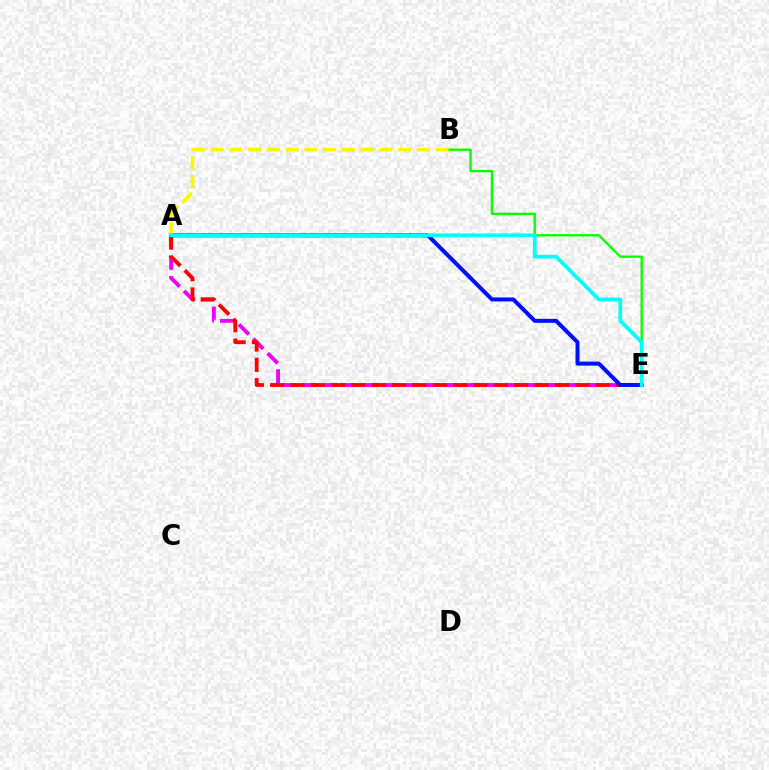{('A', 'E'): [{'color': '#ee00ff', 'line_style': 'dashed', 'thickness': 2.76}, {'color': '#ff0000', 'line_style': 'dashed', 'thickness': 2.76}, {'color': '#0010ff', 'line_style': 'solid', 'thickness': 2.89}, {'color': '#00fff6', 'line_style': 'solid', 'thickness': 2.7}], ('B', 'E'): [{'color': '#08ff00', 'line_style': 'solid', 'thickness': 1.7}], ('A', 'B'): [{'color': '#fcf500', 'line_style': 'dashed', 'thickness': 2.55}]}